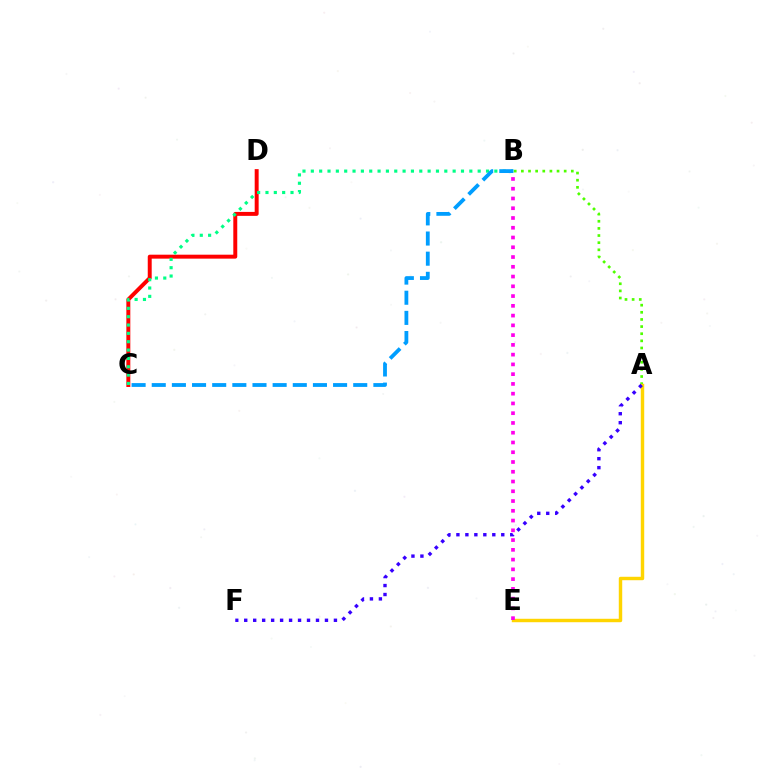{('C', 'D'): [{'color': '#ff0000', 'line_style': 'solid', 'thickness': 2.84}], ('A', 'B'): [{'color': '#4fff00', 'line_style': 'dotted', 'thickness': 1.94}], ('A', 'E'): [{'color': '#ffd500', 'line_style': 'solid', 'thickness': 2.47}], ('A', 'F'): [{'color': '#3700ff', 'line_style': 'dotted', 'thickness': 2.44}], ('B', 'C'): [{'color': '#00ff86', 'line_style': 'dotted', 'thickness': 2.27}, {'color': '#009eff', 'line_style': 'dashed', 'thickness': 2.74}], ('B', 'E'): [{'color': '#ff00ed', 'line_style': 'dotted', 'thickness': 2.65}]}